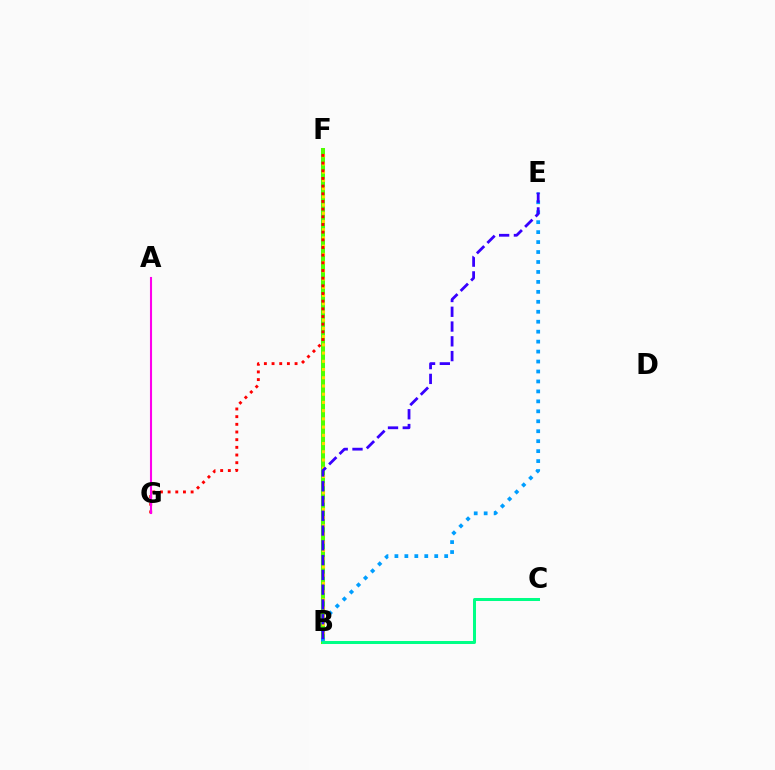{('B', 'F'): [{'color': '#4fff00', 'line_style': 'solid', 'thickness': 2.9}, {'color': '#ffd500', 'line_style': 'dotted', 'thickness': 2.23}], ('F', 'G'): [{'color': '#ff0000', 'line_style': 'dotted', 'thickness': 2.08}], ('A', 'G'): [{'color': '#ff00ed', 'line_style': 'solid', 'thickness': 1.51}], ('B', 'E'): [{'color': '#009eff', 'line_style': 'dotted', 'thickness': 2.7}, {'color': '#3700ff', 'line_style': 'dashed', 'thickness': 2.01}], ('B', 'C'): [{'color': '#00ff86', 'line_style': 'solid', 'thickness': 2.17}]}